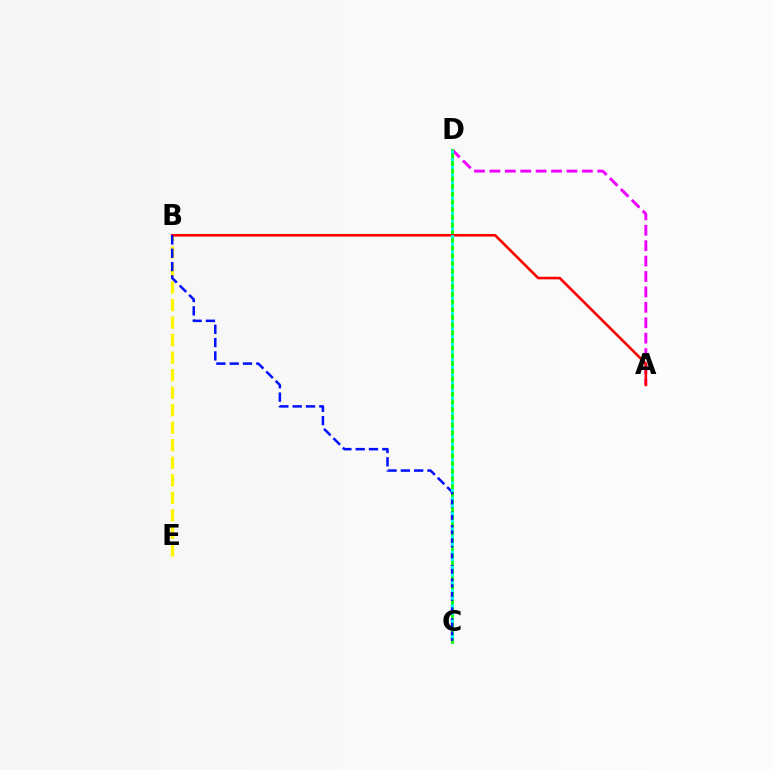{('B', 'E'): [{'color': '#fcf500', 'line_style': 'dashed', 'thickness': 2.38}], ('A', 'D'): [{'color': '#ee00ff', 'line_style': 'dashed', 'thickness': 2.09}], ('C', 'D'): [{'color': '#08ff00', 'line_style': 'solid', 'thickness': 2.03}, {'color': '#00fff6', 'line_style': 'dotted', 'thickness': 2.09}], ('A', 'B'): [{'color': '#ff0000', 'line_style': 'solid', 'thickness': 1.87}], ('B', 'C'): [{'color': '#0010ff', 'line_style': 'dashed', 'thickness': 1.81}]}